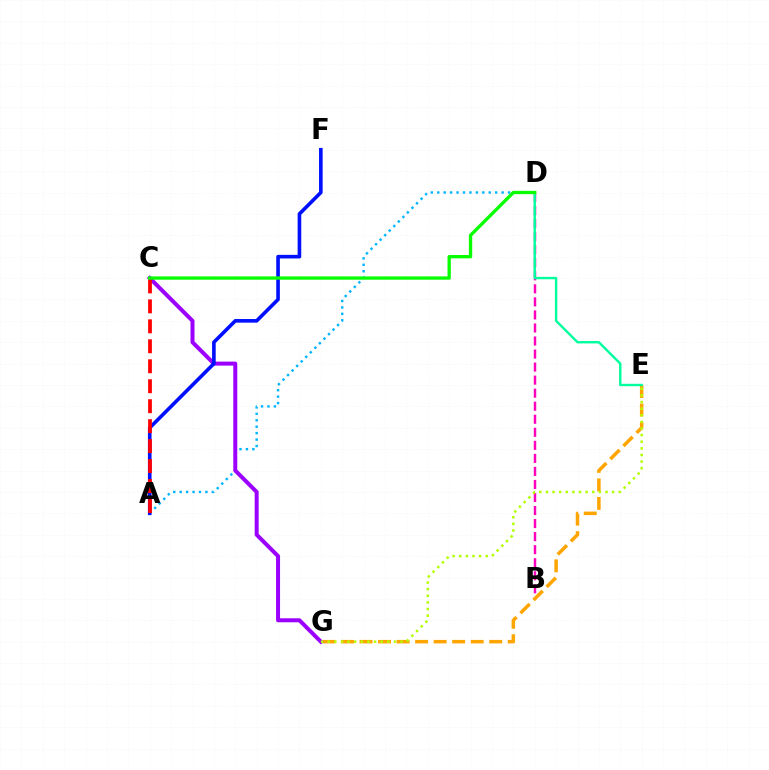{('A', 'D'): [{'color': '#00b5ff', 'line_style': 'dotted', 'thickness': 1.75}], ('B', 'D'): [{'color': '#ff00bd', 'line_style': 'dashed', 'thickness': 1.77}], ('E', 'G'): [{'color': '#ffa500', 'line_style': 'dashed', 'thickness': 2.52}, {'color': '#b3ff00', 'line_style': 'dotted', 'thickness': 1.8}], ('C', 'G'): [{'color': '#9b00ff', 'line_style': 'solid', 'thickness': 2.88}], ('D', 'E'): [{'color': '#00ff9d', 'line_style': 'solid', 'thickness': 1.73}], ('A', 'F'): [{'color': '#0010ff', 'line_style': 'solid', 'thickness': 2.61}], ('A', 'C'): [{'color': '#ff0000', 'line_style': 'dashed', 'thickness': 2.71}], ('C', 'D'): [{'color': '#08ff00', 'line_style': 'solid', 'thickness': 2.39}]}